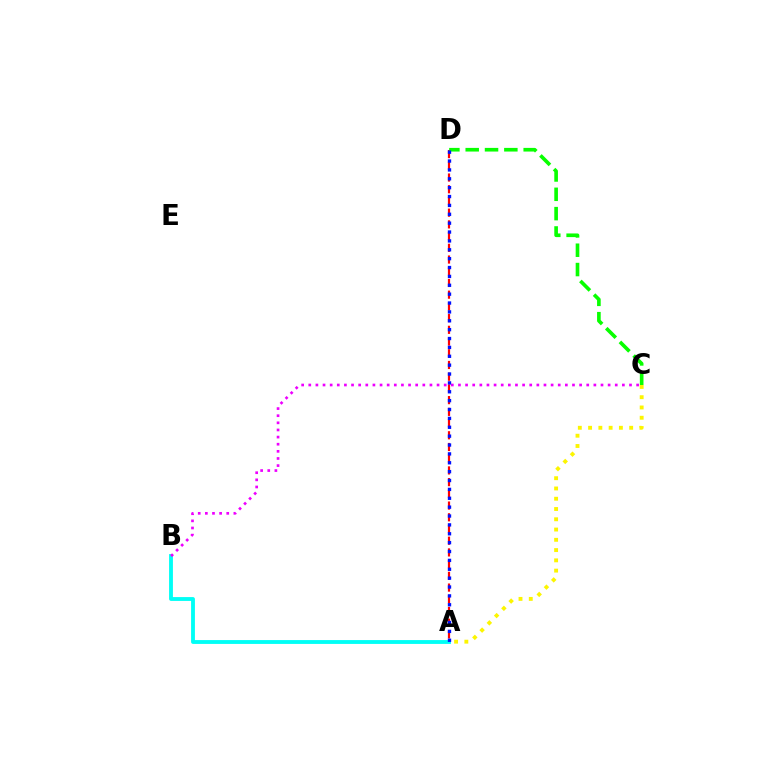{('A', 'D'): [{'color': '#ff0000', 'line_style': 'dashed', 'thickness': 1.59}, {'color': '#0010ff', 'line_style': 'dotted', 'thickness': 2.41}], ('A', 'C'): [{'color': '#fcf500', 'line_style': 'dotted', 'thickness': 2.79}], ('C', 'D'): [{'color': '#08ff00', 'line_style': 'dashed', 'thickness': 2.63}], ('A', 'B'): [{'color': '#00fff6', 'line_style': 'solid', 'thickness': 2.77}], ('B', 'C'): [{'color': '#ee00ff', 'line_style': 'dotted', 'thickness': 1.94}]}